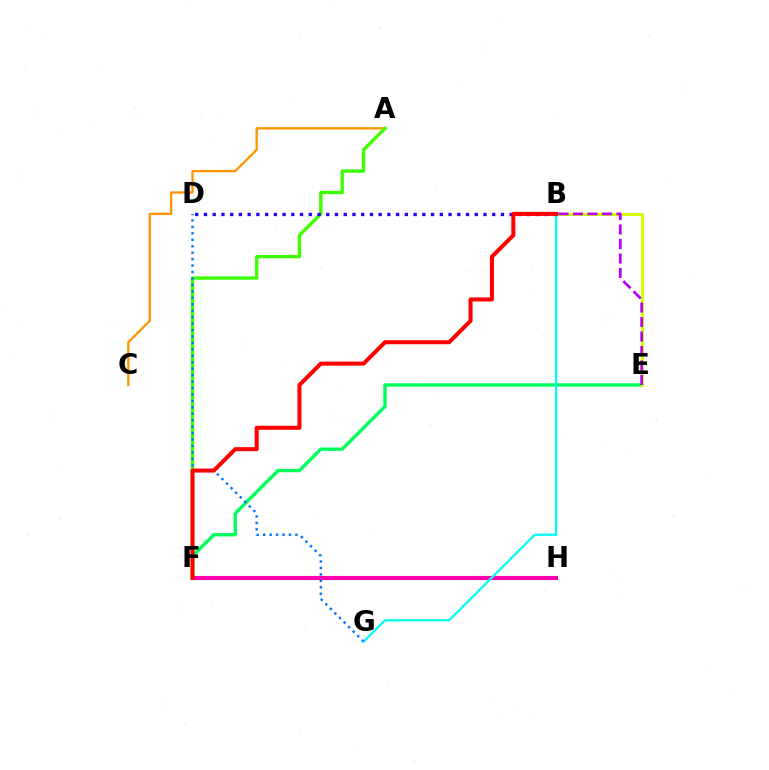{('E', 'F'): [{'color': '#00ff5c', 'line_style': 'solid', 'thickness': 2.43}], ('A', 'C'): [{'color': '#ff9400', 'line_style': 'solid', 'thickness': 1.66}], ('A', 'F'): [{'color': '#3dff00', 'line_style': 'solid', 'thickness': 2.4}], ('B', 'E'): [{'color': '#d1ff00', 'line_style': 'solid', 'thickness': 2.18}, {'color': '#b900ff', 'line_style': 'dashed', 'thickness': 1.97}], ('F', 'H'): [{'color': '#ff00ac', 'line_style': 'solid', 'thickness': 2.97}], ('B', 'D'): [{'color': '#2500ff', 'line_style': 'dotted', 'thickness': 2.37}], ('B', 'G'): [{'color': '#00fff6', 'line_style': 'solid', 'thickness': 1.61}], ('D', 'G'): [{'color': '#0074ff', 'line_style': 'dotted', 'thickness': 1.75}], ('B', 'F'): [{'color': '#ff0000', 'line_style': 'solid', 'thickness': 2.91}]}